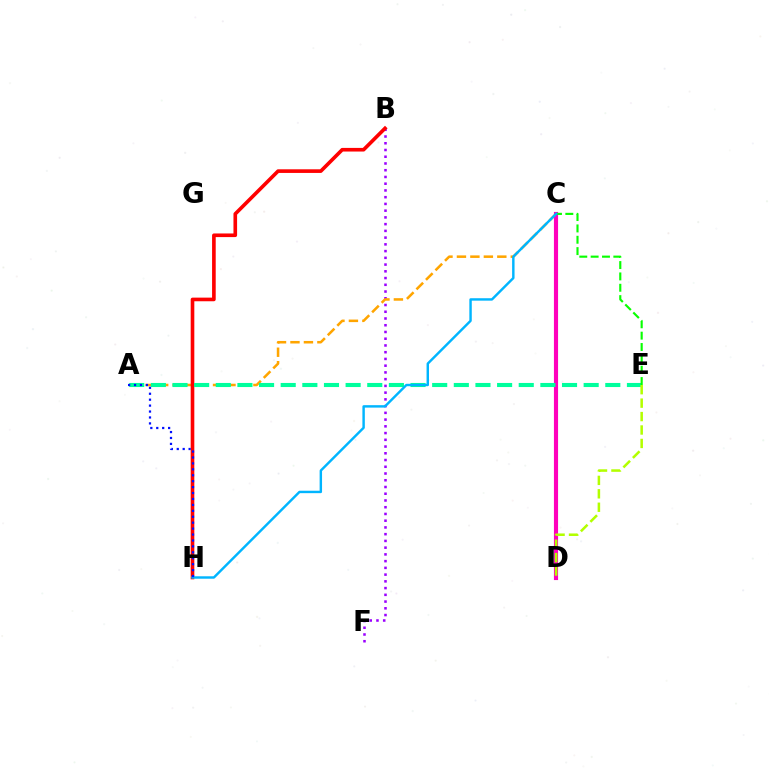{('B', 'F'): [{'color': '#9b00ff', 'line_style': 'dotted', 'thickness': 1.83}], ('A', 'C'): [{'color': '#ffa500', 'line_style': 'dashed', 'thickness': 1.83}], ('C', 'D'): [{'color': '#ff00bd', 'line_style': 'solid', 'thickness': 2.98}], ('B', 'H'): [{'color': '#ff0000', 'line_style': 'solid', 'thickness': 2.62}], ('A', 'E'): [{'color': '#00ff9d', 'line_style': 'dashed', 'thickness': 2.94}], ('C', 'E'): [{'color': '#08ff00', 'line_style': 'dashed', 'thickness': 1.54}], ('D', 'E'): [{'color': '#b3ff00', 'line_style': 'dashed', 'thickness': 1.83}], ('C', 'H'): [{'color': '#00b5ff', 'line_style': 'solid', 'thickness': 1.75}], ('A', 'H'): [{'color': '#0010ff', 'line_style': 'dotted', 'thickness': 1.61}]}